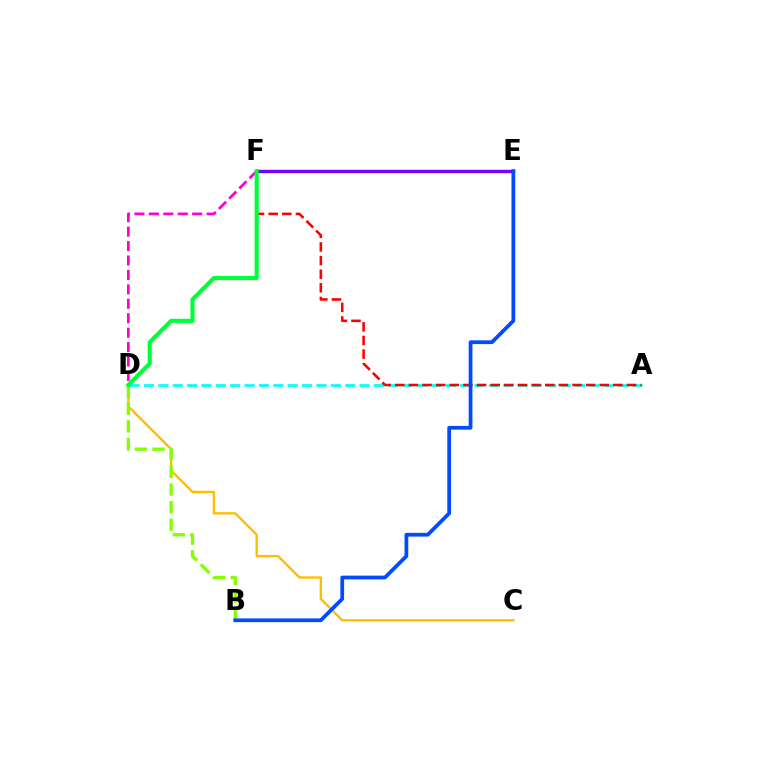{('C', 'D'): [{'color': '#ffbd00', 'line_style': 'solid', 'thickness': 1.7}], ('D', 'F'): [{'color': '#ff00cf', 'line_style': 'dashed', 'thickness': 1.96}, {'color': '#00ff39', 'line_style': 'solid', 'thickness': 2.98}], ('A', 'D'): [{'color': '#00fff6', 'line_style': 'dashed', 'thickness': 1.95}], ('A', 'F'): [{'color': '#ff0000', 'line_style': 'dashed', 'thickness': 1.85}], ('E', 'F'): [{'color': '#7200ff', 'line_style': 'solid', 'thickness': 2.45}], ('B', 'D'): [{'color': '#84ff00', 'line_style': 'dashed', 'thickness': 2.4}], ('B', 'E'): [{'color': '#004bff', 'line_style': 'solid', 'thickness': 2.7}]}